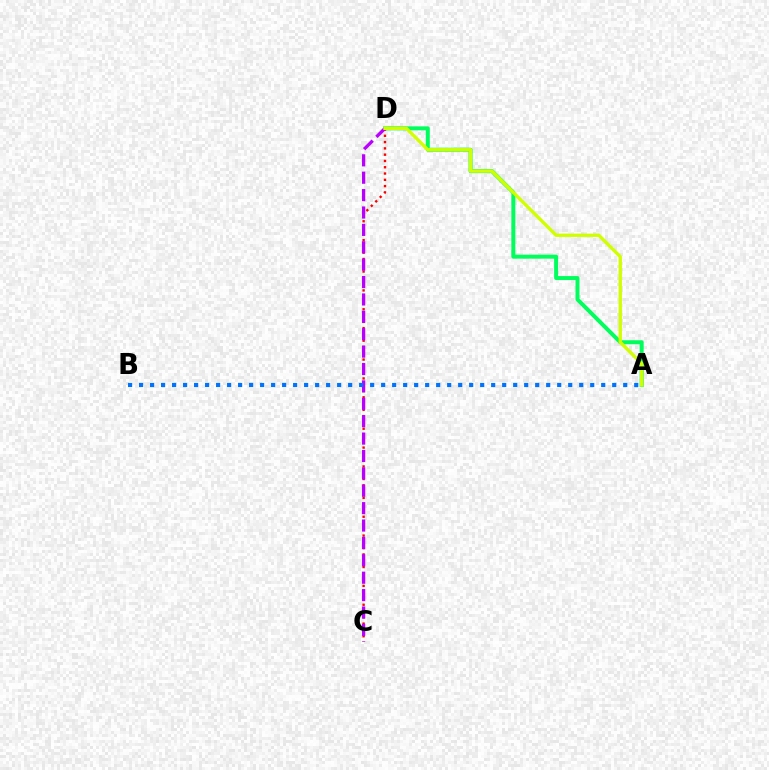{('A', 'D'): [{'color': '#00ff5c', 'line_style': 'solid', 'thickness': 2.86}, {'color': '#d1ff00', 'line_style': 'solid', 'thickness': 2.4}], ('C', 'D'): [{'color': '#ff0000', 'line_style': 'dotted', 'thickness': 1.71}, {'color': '#b900ff', 'line_style': 'dashed', 'thickness': 2.36}], ('A', 'B'): [{'color': '#0074ff', 'line_style': 'dotted', 'thickness': 2.99}]}